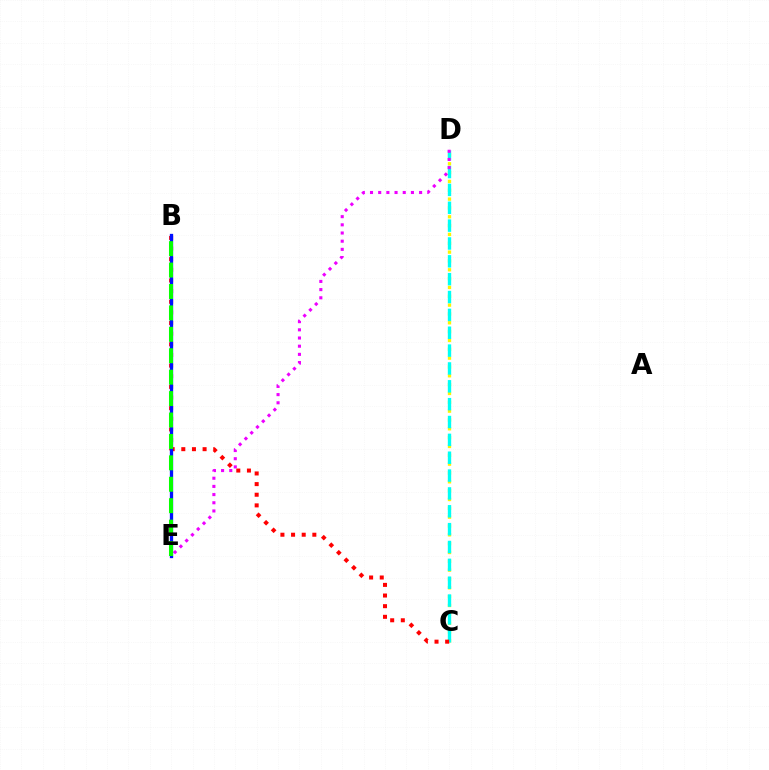{('C', 'D'): [{'color': '#fcf500', 'line_style': 'dotted', 'thickness': 2.4}, {'color': '#00fff6', 'line_style': 'dashed', 'thickness': 2.43}], ('B', 'C'): [{'color': '#ff0000', 'line_style': 'dotted', 'thickness': 2.89}], ('D', 'E'): [{'color': '#ee00ff', 'line_style': 'dotted', 'thickness': 2.22}], ('B', 'E'): [{'color': '#0010ff', 'line_style': 'solid', 'thickness': 2.37}, {'color': '#08ff00', 'line_style': 'dashed', 'thickness': 2.91}]}